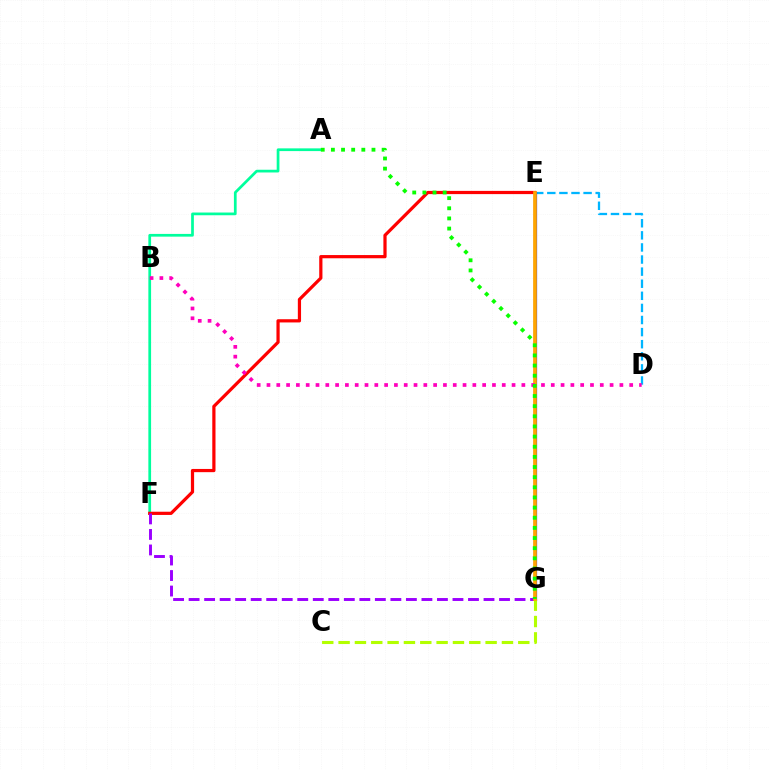{('A', 'F'): [{'color': '#00ff9d', 'line_style': 'solid', 'thickness': 1.96}], ('D', 'E'): [{'color': '#00b5ff', 'line_style': 'dashed', 'thickness': 1.64}], ('E', 'F'): [{'color': '#ff0000', 'line_style': 'solid', 'thickness': 2.31}], ('E', 'G'): [{'color': '#0010ff', 'line_style': 'solid', 'thickness': 2.31}, {'color': '#ffa500', 'line_style': 'solid', 'thickness': 2.67}], ('F', 'G'): [{'color': '#9b00ff', 'line_style': 'dashed', 'thickness': 2.11}], ('C', 'G'): [{'color': '#b3ff00', 'line_style': 'dashed', 'thickness': 2.22}], ('B', 'D'): [{'color': '#ff00bd', 'line_style': 'dotted', 'thickness': 2.66}], ('A', 'G'): [{'color': '#08ff00', 'line_style': 'dotted', 'thickness': 2.76}]}